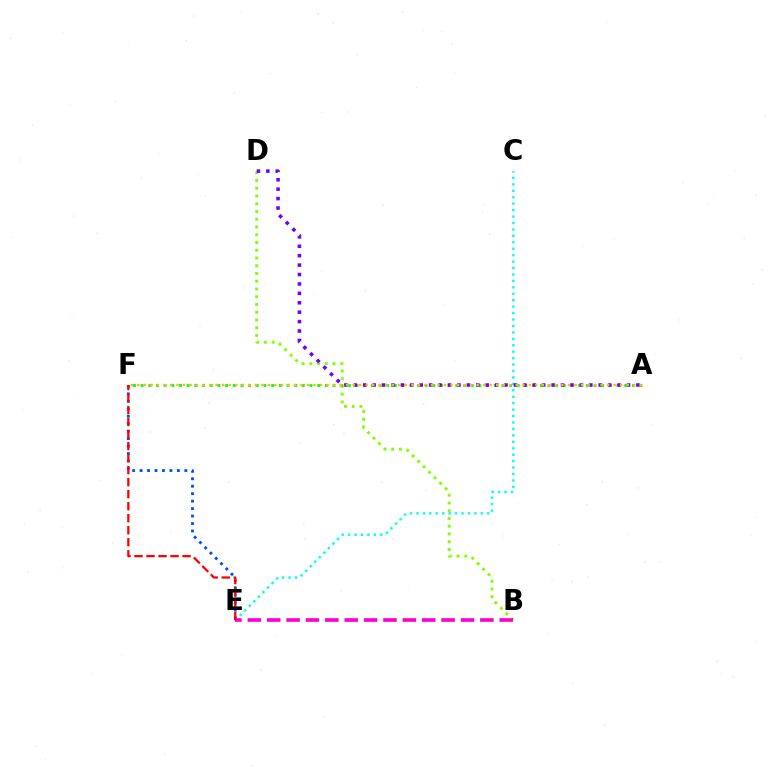{('B', 'D'): [{'color': '#84ff00', 'line_style': 'dotted', 'thickness': 2.1}], ('E', 'F'): [{'color': '#004bff', 'line_style': 'dotted', 'thickness': 2.03}, {'color': '#ff0000', 'line_style': 'dashed', 'thickness': 1.63}], ('A', 'F'): [{'color': '#00ff39', 'line_style': 'dotted', 'thickness': 2.09}, {'color': '#ffbd00', 'line_style': 'dotted', 'thickness': 1.77}], ('C', 'E'): [{'color': '#00fff6', 'line_style': 'dotted', 'thickness': 1.75}], ('B', 'E'): [{'color': '#ff00cf', 'line_style': 'dashed', 'thickness': 2.63}], ('A', 'D'): [{'color': '#7200ff', 'line_style': 'dotted', 'thickness': 2.56}]}